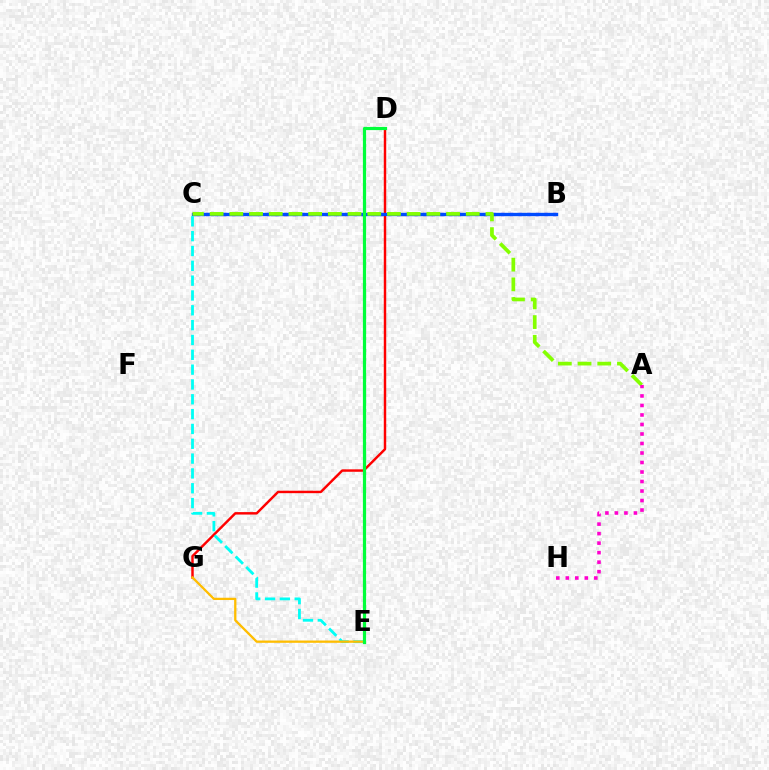{('B', 'C'): [{'color': '#7200ff', 'line_style': 'dotted', 'thickness': 2.36}, {'color': '#004bff', 'line_style': 'solid', 'thickness': 2.41}], ('D', 'G'): [{'color': '#ff0000', 'line_style': 'solid', 'thickness': 1.76}], ('C', 'E'): [{'color': '#00fff6', 'line_style': 'dashed', 'thickness': 2.01}], ('A', 'C'): [{'color': '#84ff00', 'line_style': 'dashed', 'thickness': 2.68}], ('E', 'G'): [{'color': '#ffbd00', 'line_style': 'solid', 'thickness': 1.64}], ('D', 'E'): [{'color': '#00ff39', 'line_style': 'solid', 'thickness': 2.31}], ('A', 'H'): [{'color': '#ff00cf', 'line_style': 'dotted', 'thickness': 2.58}]}